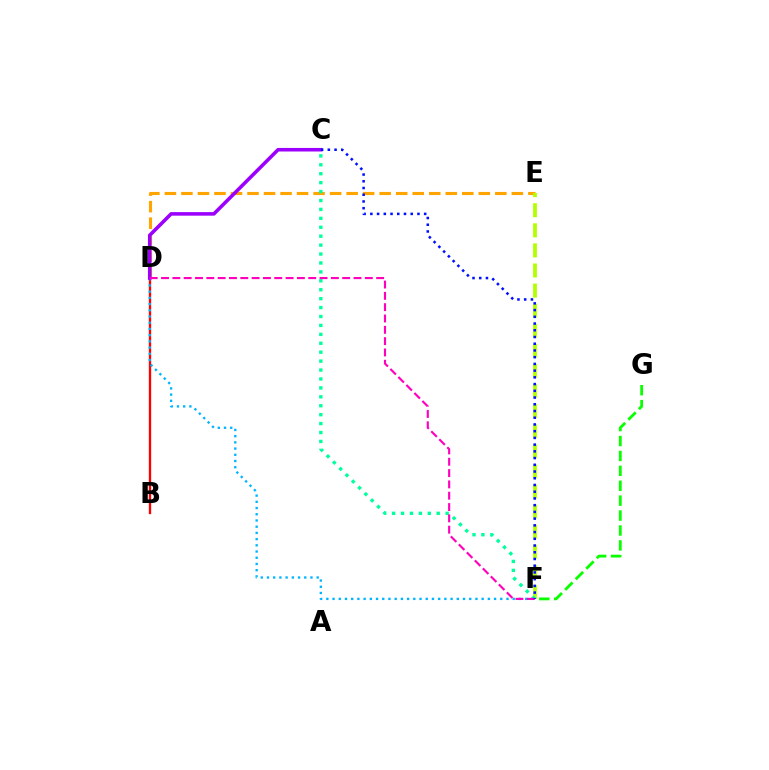{('B', 'D'): [{'color': '#ff0000', 'line_style': 'solid', 'thickness': 1.68}], ('D', 'E'): [{'color': '#ffa500', 'line_style': 'dashed', 'thickness': 2.24}], ('F', 'G'): [{'color': '#08ff00', 'line_style': 'dashed', 'thickness': 2.03}], ('D', 'F'): [{'color': '#00b5ff', 'line_style': 'dotted', 'thickness': 1.69}, {'color': '#ff00bd', 'line_style': 'dashed', 'thickness': 1.54}], ('C', 'D'): [{'color': '#9b00ff', 'line_style': 'solid', 'thickness': 2.57}], ('E', 'F'): [{'color': '#b3ff00', 'line_style': 'dashed', 'thickness': 2.73}], ('C', 'F'): [{'color': '#00ff9d', 'line_style': 'dotted', 'thickness': 2.42}, {'color': '#0010ff', 'line_style': 'dotted', 'thickness': 1.83}]}